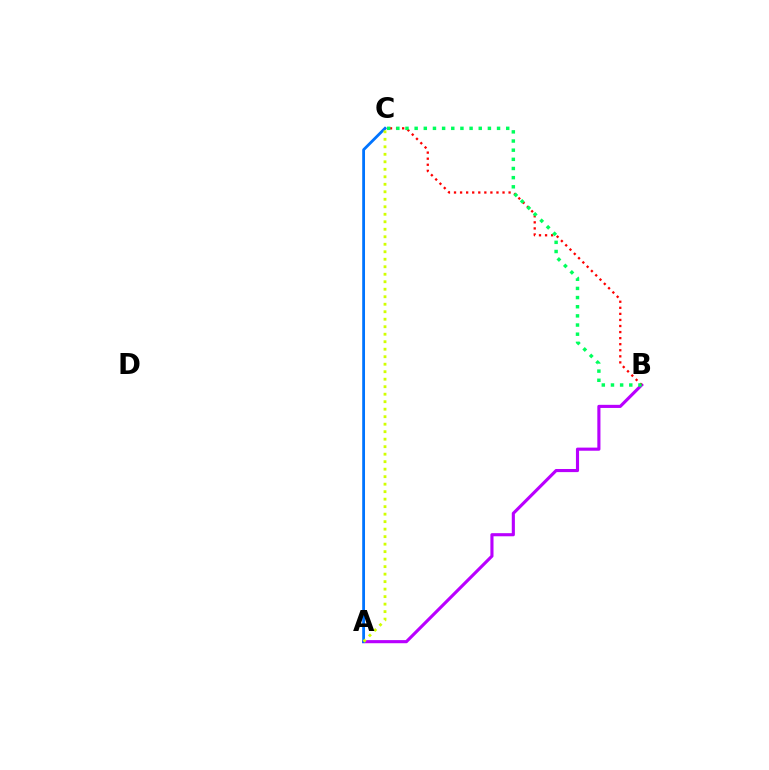{('A', 'B'): [{'color': '#b900ff', 'line_style': 'solid', 'thickness': 2.25}], ('B', 'C'): [{'color': '#ff0000', 'line_style': 'dotted', 'thickness': 1.65}, {'color': '#00ff5c', 'line_style': 'dotted', 'thickness': 2.49}], ('A', 'C'): [{'color': '#0074ff', 'line_style': 'solid', 'thickness': 2.02}, {'color': '#d1ff00', 'line_style': 'dotted', 'thickness': 2.04}]}